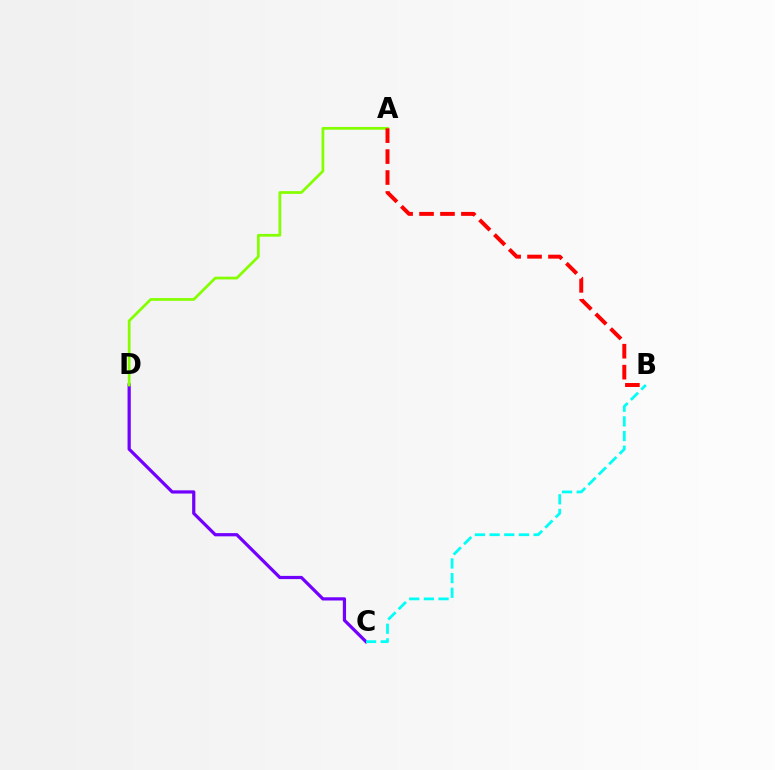{('C', 'D'): [{'color': '#7200ff', 'line_style': 'solid', 'thickness': 2.31}], ('A', 'D'): [{'color': '#84ff00', 'line_style': 'solid', 'thickness': 1.97}], ('B', 'C'): [{'color': '#00fff6', 'line_style': 'dashed', 'thickness': 1.99}], ('A', 'B'): [{'color': '#ff0000', 'line_style': 'dashed', 'thickness': 2.84}]}